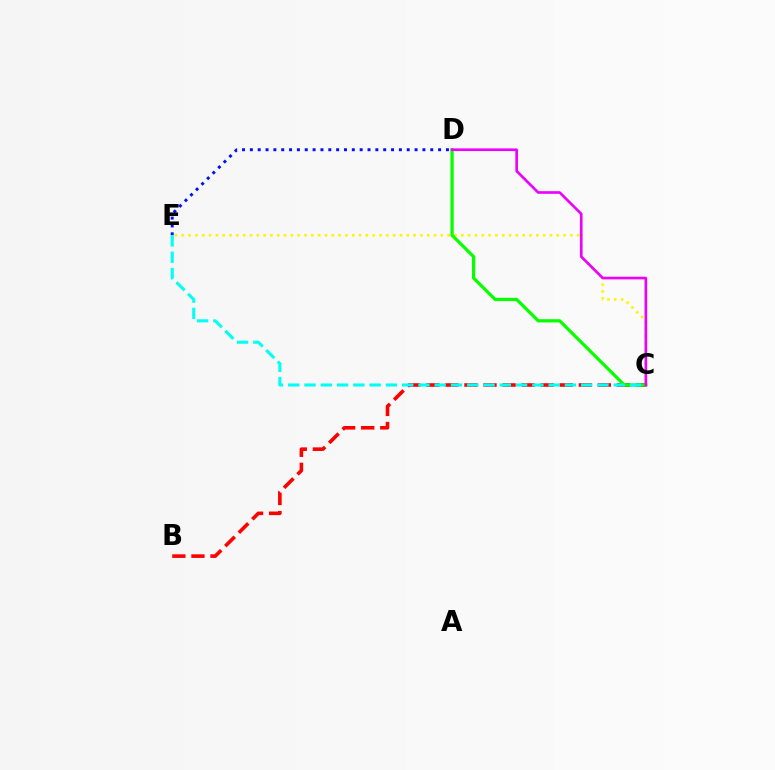{('C', 'E'): [{'color': '#fcf500', 'line_style': 'dotted', 'thickness': 1.85}, {'color': '#00fff6', 'line_style': 'dashed', 'thickness': 2.21}], ('B', 'C'): [{'color': '#ff0000', 'line_style': 'dashed', 'thickness': 2.59}], ('D', 'E'): [{'color': '#0010ff', 'line_style': 'dotted', 'thickness': 2.13}], ('C', 'D'): [{'color': '#08ff00', 'line_style': 'solid', 'thickness': 2.33}, {'color': '#ee00ff', 'line_style': 'solid', 'thickness': 1.91}]}